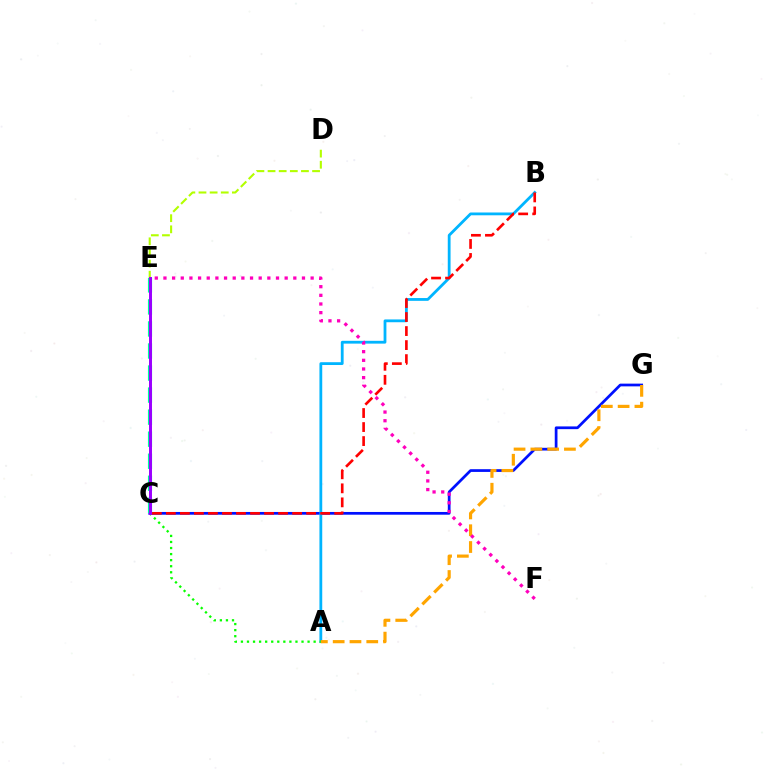{('C', 'G'): [{'color': '#0010ff', 'line_style': 'solid', 'thickness': 1.97}], ('A', 'B'): [{'color': '#00b5ff', 'line_style': 'solid', 'thickness': 2.01}], ('A', 'C'): [{'color': '#08ff00', 'line_style': 'dotted', 'thickness': 1.65}], ('A', 'G'): [{'color': '#ffa500', 'line_style': 'dashed', 'thickness': 2.28}], ('D', 'E'): [{'color': '#b3ff00', 'line_style': 'dashed', 'thickness': 1.51}], ('B', 'C'): [{'color': '#ff0000', 'line_style': 'dashed', 'thickness': 1.91}], ('C', 'E'): [{'color': '#00ff9d', 'line_style': 'dashed', 'thickness': 2.99}, {'color': '#9b00ff', 'line_style': 'solid', 'thickness': 2.13}], ('E', 'F'): [{'color': '#ff00bd', 'line_style': 'dotted', 'thickness': 2.35}]}